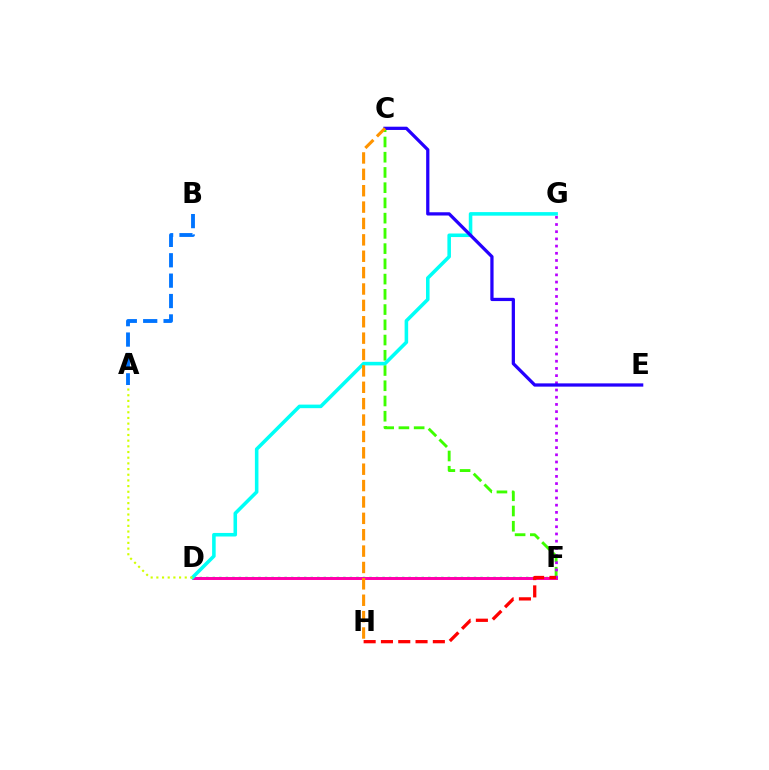{('D', 'F'): [{'color': '#00ff5c', 'line_style': 'dotted', 'thickness': 1.77}, {'color': '#ff00ac', 'line_style': 'solid', 'thickness': 2.14}], ('C', 'F'): [{'color': '#3dff00', 'line_style': 'dashed', 'thickness': 2.07}], ('A', 'B'): [{'color': '#0074ff', 'line_style': 'dashed', 'thickness': 2.77}], ('F', 'G'): [{'color': '#b900ff', 'line_style': 'dotted', 'thickness': 1.96}], ('D', 'G'): [{'color': '#00fff6', 'line_style': 'solid', 'thickness': 2.56}], ('C', 'E'): [{'color': '#2500ff', 'line_style': 'solid', 'thickness': 2.34}], ('F', 'H'): [{'color': '#ff0000', 'line_style': 'dashed', 'thickness': 2.35}], ('C', 'H'): [{'color': '#ff9400', 'line_style': 'dashed', 'thickness': 2.23}], ('A', 'D'): [{'color': '#d1ff00', 'line_style': 'dotted', 'thickness': 1.54}]}